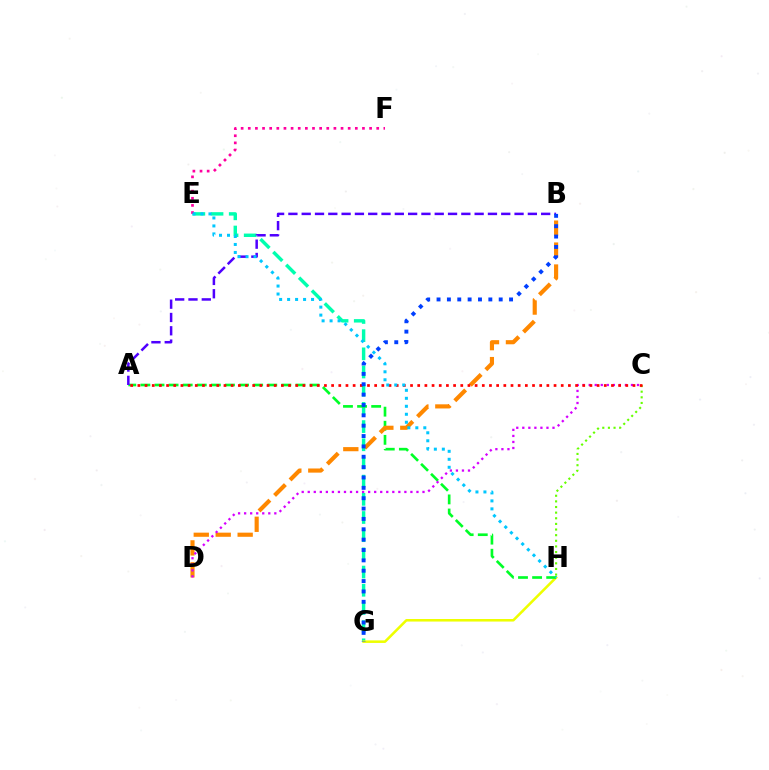{('E', 'G'): [{'color': '#00ffaf', 'line_style': 'dashed', 'thickness': 2.47}], ('G', 'H'): [{'color': '#eeff00', 'line_style': 'solid', 'thickness': 1.84}], ('A', 'H'): [{'color': '#00ff27', 'line_style': 'dashed', 'thickness': 1.91}], ('E', 'F'): [{'color': '#ff00a0', 'line_style': 'dotted', 'thickness': 1.94}], ('B', 'D'): [{'color': '#ff8800', 'line_style': 'dashed', 'thickness': 2.98}], ('C', 'D'): [{'color': '#d600ff', 'line_style': 'dotted', 'thickness': 1.64}], ('A', 'B'): [{'color': '#4f00ff', 'line_style': 'dashed', 'thickness': 1.81}], ('C', 'H'): [{'color': '#66ff00', 'line_style': 'dotted', 'thickness': 1.53}], ('A', 'C'): [{'color': '#ff0000', 'line_style': 'dotted', 'thickness': 1.95}], ('B', 'G'): [{'color': '#003fff', 'line_style': 'dotted', 'thickness': 2.81}], ('E', 'H'): [{'color': '#00c7ff', 'line_style': 'dotted', 'thickness': 2.17}]}